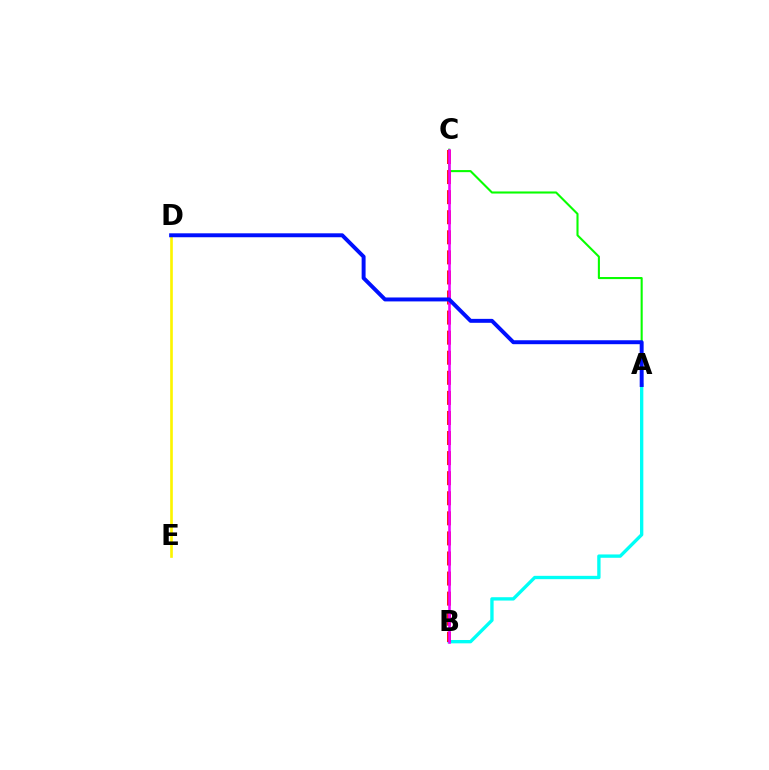{('A', 'C'): [{'color': '#08ff00', 'line_style': 'solid', 'thickness': 1.51}], ('A', 'B'): [{'color': '#00fff6', 'line_style': 'solid', 'thickness': 2.41}], ('B', 'C'): [{'color': '#ff0000', 'line_style': 'dashed', 'thickness': 2.73}, {'color': '#ee00ff', 'line_style': 'solid', 'thickness': 1.87}], ('D', 'E'): [{'color': '#fcf500', 'line_style': 'solid', 'thickness': 1.91}], ('A', 'D'): [{'color': '#0010ff', 'line_style': 'solid', 'thickness': 2.84}]}